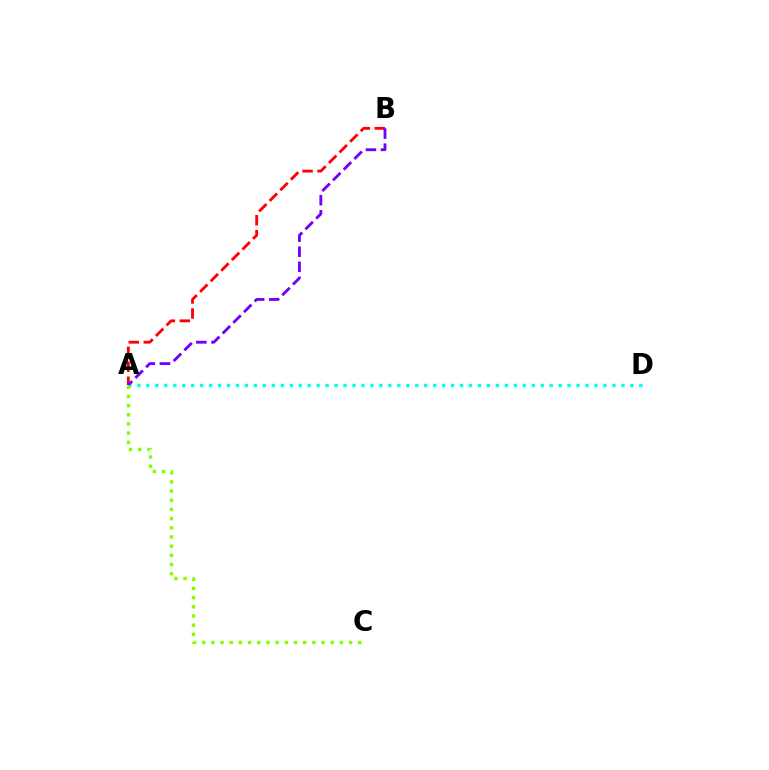{('A', 'B'): [{'color': '#ff0000', 'line_style': 'dashed', 'thickness': 2.04}, {'color': '#7200ff', 'line_style': 'dashed', 'thickness': 2.05}], ('A', 'D'): [{'color': '#00fff6', 'line_style': 'dotted', 'thickness': 2.44}], ('A', 'C'): [{'color': '#84ff00', 'line_style': 'dotted', 'thickness': 2.49}]}